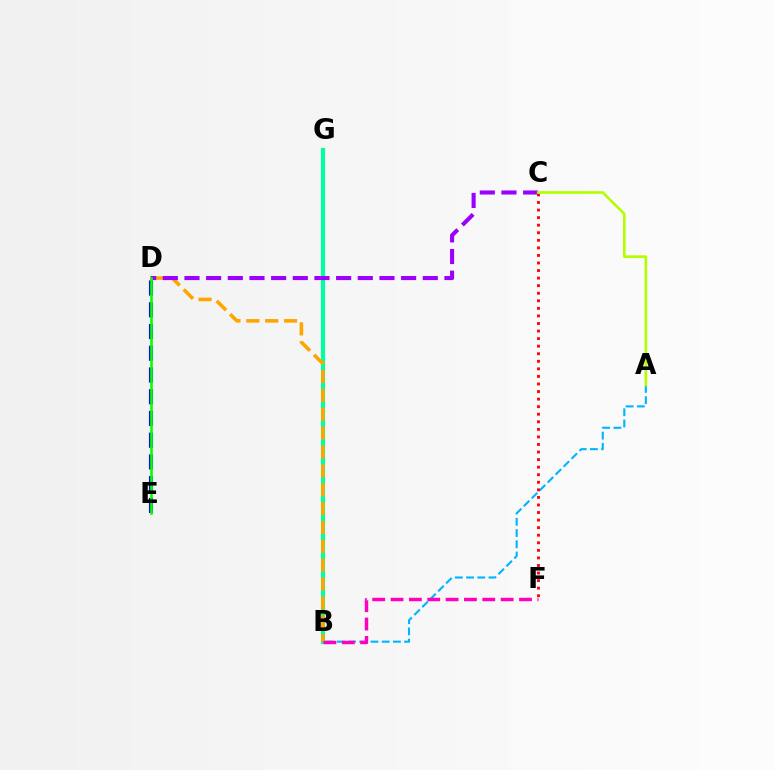{('B', 'G'): [{'color': '#00ff9d', 'line_style': 'solid', 'thickness': 2.98}], ('D', 'E'): [{'color': '#0010ff', 'line_style': 'dashed', 'thickness': 2.95}, {'color': '#08ff00', 'line_style': 'solid', 'thickness': 1.88}], ('A', 'B'): [{'color': '#00b5ff', 'line_style': 'dashed', 'thickness': 1.52}], ('B', 'D'): [{'color': '#ffa500', 'line_style': 'dashed', 'thickness': 2.56}], ('C', 'F'): [{'color': '#ff0000', 'line_style': 'dotted', 'thickness': 2.05}], ('C', 'D'): [{'color': '#9b00ff', 'line_style': 'dashed', 'thickness': 2.94}], ('A', 'C'): [{'color': '#b3ff00', 'line_style': 'solid', 'thickness': 1.9}], ('B', 'F'): [{'color': '#ff00bd', 'line_style': 'dashed', 'thickness': 2.49}]}